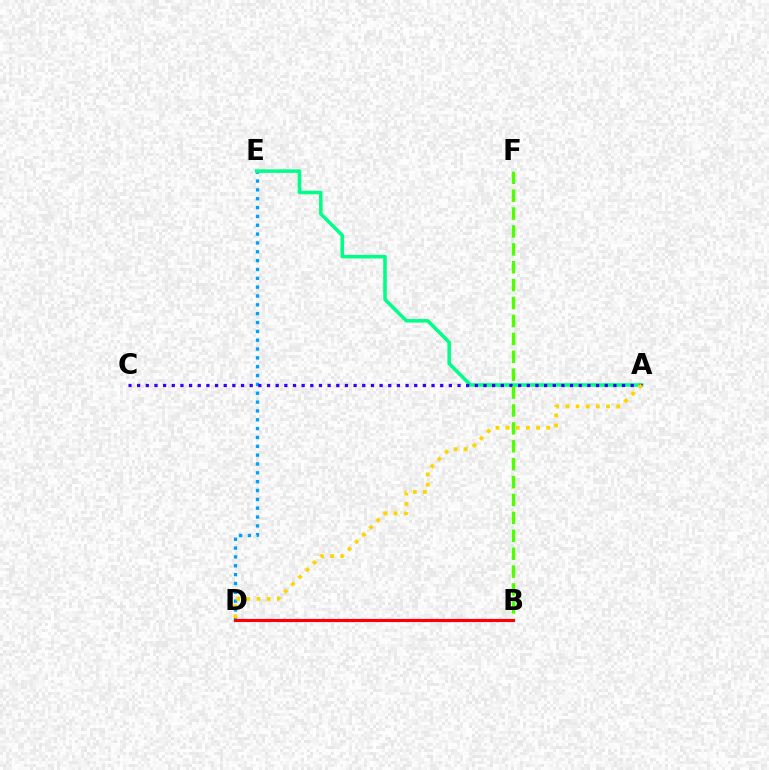{('D', 'E'): [{'color': '#009eff', 'line_style': 'dotted', 'thickness': 2.4}], ('A', 'E'): [{'color': '#00ff86', 'line_style': 'solid', 'thickness': 2.55}], ('A', 'C'): [{'color': '#3700ff', 'line_style': 'dotted', 'thickness': 2.35}], ('B', 'D'): [{'color': '#ff00ed', 'line_style': 'solid', 'thickness': 2.29}, {'color': '#ff0000', 'line_style': 'solid', 'thickness': 2.15}], ('A', 'D'): [{'color': '#ffd500', 'line_style': 'dotted', 'thickness': 2.76}], ('B', 'F'): [{'color': '#4fff00', 'line_style': 'dashed', 'thickness': 2.43}]}